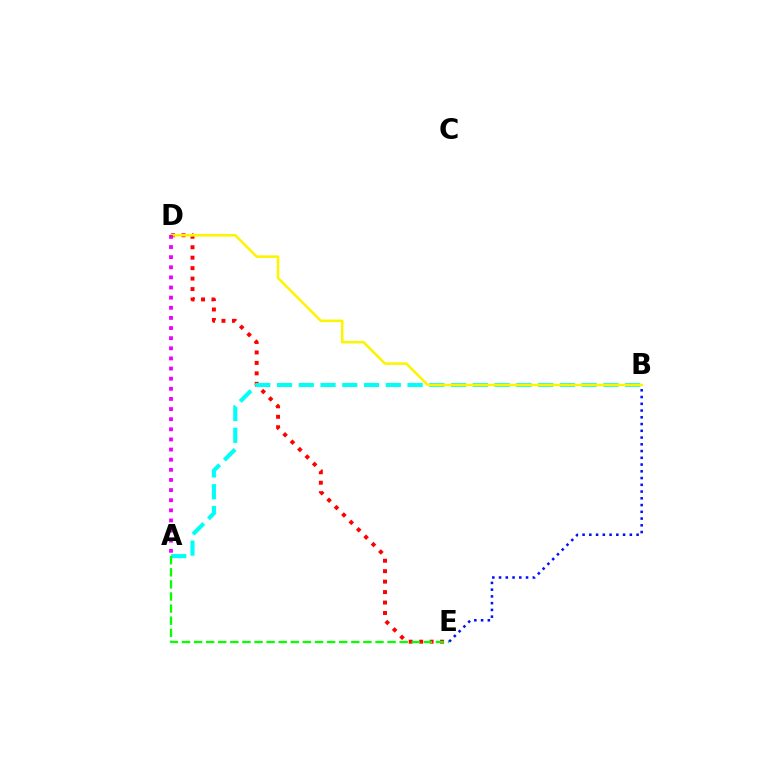{('D', 'E'): [{'color': '#ff0000', 'line_style': 'dotted', 'thickness': 2.84}], ('A', 'B'): [{'color': '#00fff6', 'line_style': 'dashed', 'thickness': 2.96}], ('A', 'E'): [{'color': '#08ff00', 'line_style': 'dashed', 'thickness': 1.64}], ('B', 'E'): [{'color': '#0010ff', 'line_style': 'dotted', 'thickness': 1.83}], ('B', 'D'): [{'color': '#fcf500', 'line_style': 'solid', 'thickness': 1.85}], ('A', 'D'): [{'color': '#ee00ff', 'line_style': 'dotted', 'thickness': 2.75}]}